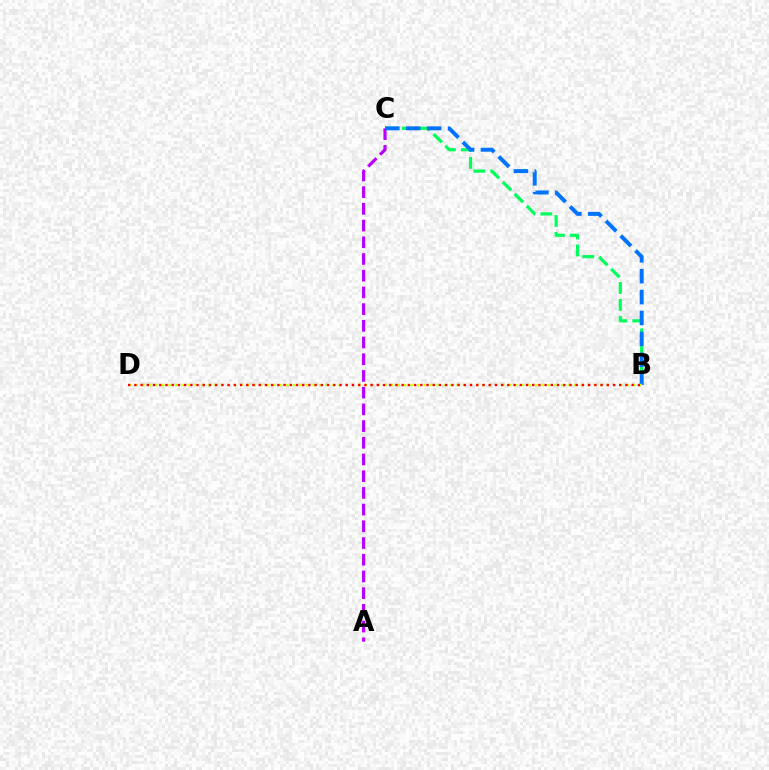{('A', 'C'): [{'color': '#b900ff', 'line_style': 'dashed', 'thickness': 2.27}], ('B', 'C'): [{'color': '#00ff5c', 'line_style': 'dashed', 'thickness': 2.3}, {'color': '#0074ff', 'line_style': 'dashed', 'thickness': 2.84}], ('B', 'D'): [{'color': '#d1ff00', 'line_style': 'dotted', 'thickness': 1.78}, {'color': '#ff0000', 'line_style': 'dotted', 'thickness': 1.69}]}